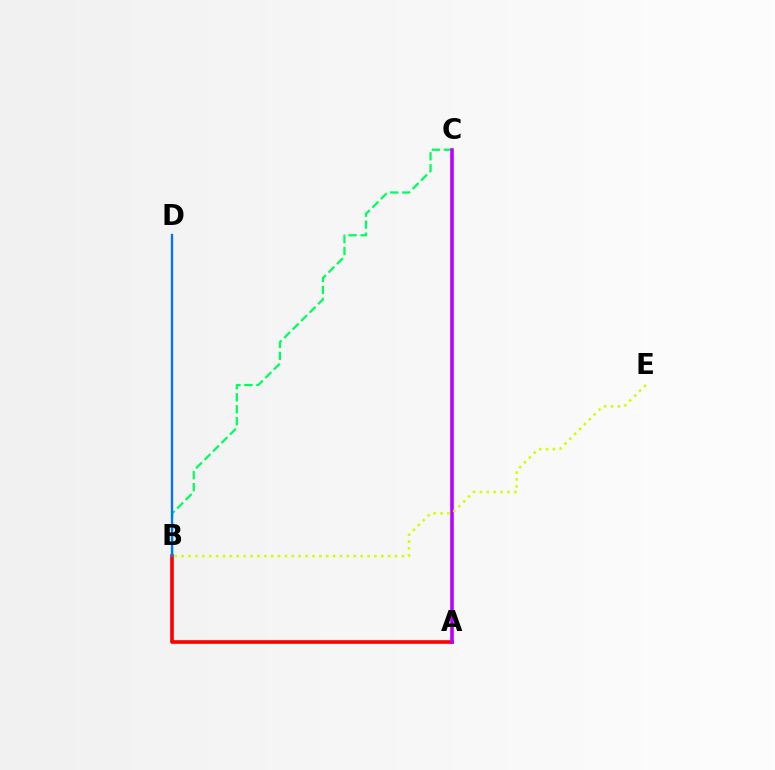{('B', 'C'): [{'color': '#00ff5c', 'line_style': 'dashed', 'thickness': 1.63}], ('A', 'B'): [{'color': '#ff0000', 'line_style': 'solid', 'thickness': 2.62}], ('B', 'D'): [{'color': '#0074ff', 'line_style': 'solid', 'thickness': 1.67}], ('A', 'C'): [{'color': '#b900ff', 'line_style': 'solid', 'thickness': 2.57}], ('B', 'E'): [{'color': '#d1ff00', 'line_style': 'dotted', 'thickness': 1.87}]}